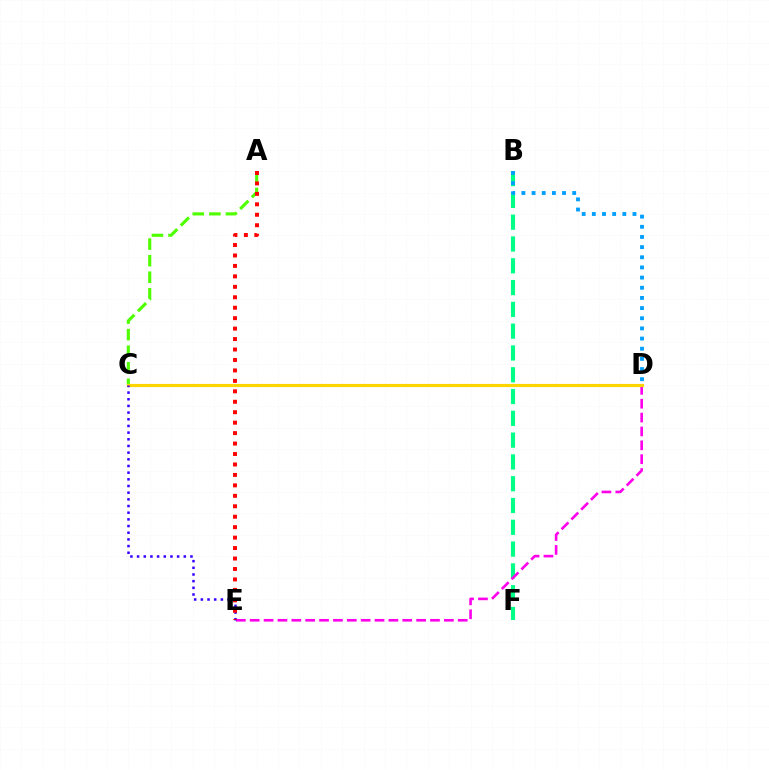{('A', 'C'): [{'color': '#4fff00', 'line_style': 'dashed', 'thickness': 2.25}], ('B', 'F'): [{'color': '#00ff86', 'line_style': 'dashed', 'thickness': 2.96}], ('D', 'E'): [{'color': '#ff00ed', 'line_style': 'dashed', 'thickness': 1.88}], ('B', 'D'): [{'color': '#009eff', 'line_style': 'dotted', 'thickness': 2.76}], ('C', 'D'): [{'color': '#ffd500', 'line_style': 'solid', 'thickness': 2.27}], ('C', 'E'): [{'color': '#3700ff', 'line_style': 'dotted', 'thickness': 1.81}], ('A', 'E'): [{'color': '#ff0000', 'line_style': 'dotted', 'thickness': 2.84}]}